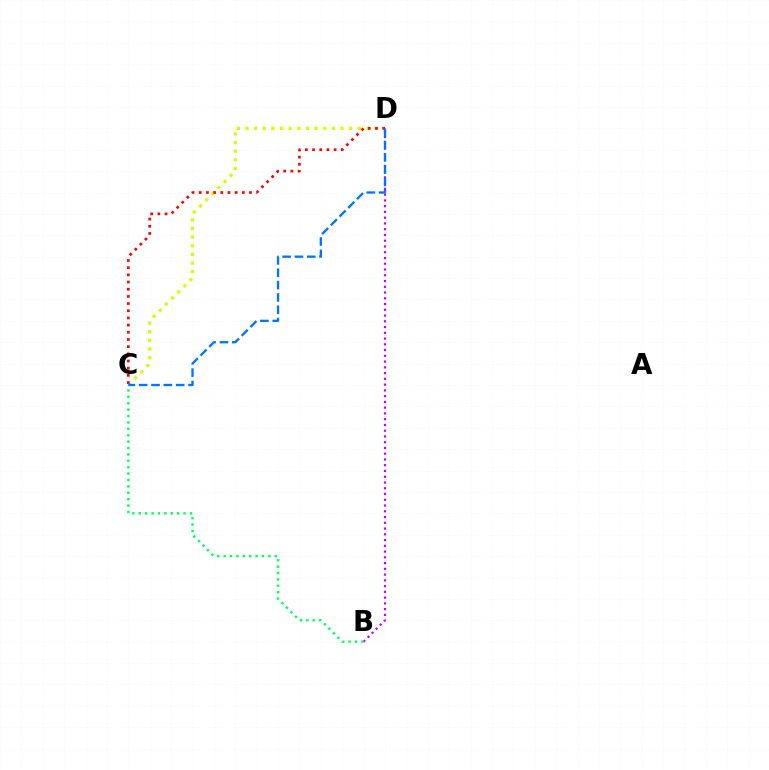{('C', 'D'): [{'color': '#d1ff00', 'line_style': 'dotted', 'thickness': 2.35}, {'color': '#ff0000', 'line_style': 'dotted', 'thickness': 1.95}, {'color': '#0074ff', 'line_style': 'dashed', 'thickness': 1.68}], ('B', 'D'): [{'color': '#b900ff', 'line_style': 'dotted', 'thickness': 1.56}], ('B', 'C'): [{'color': '#00ff5c', 'line_style': 'dotted', 'thickness': 1.74}]}